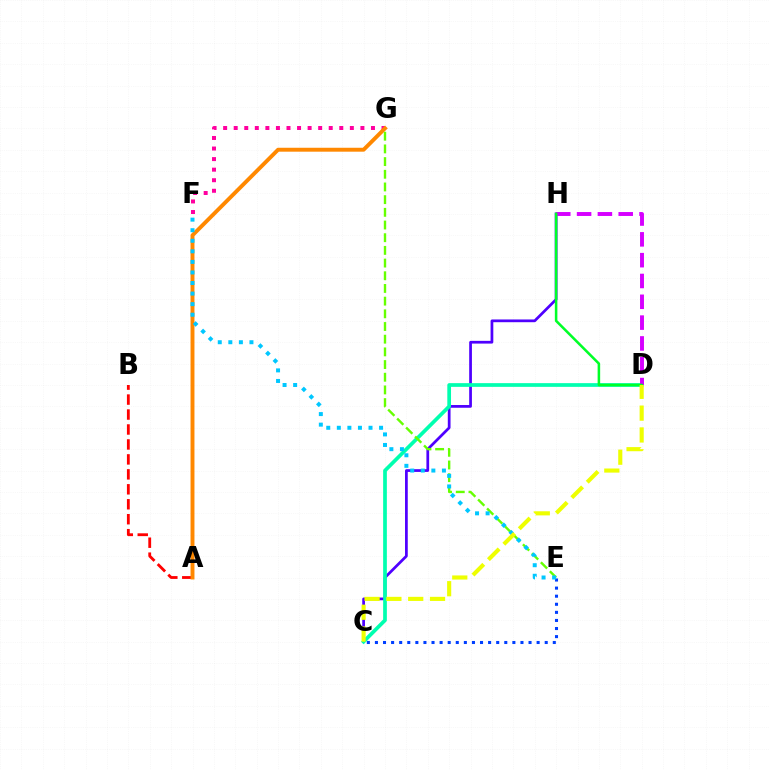{('F', 'G'): [{'color': '#ff00a0', 'line_style': 'dotted', 'thickness': 2.87}], ('C', 'H'): [{'color': '#4f00ff', 'line_style': 'solid', 'thickness': 1.97}], ('C', 'D'): [{'color': '#00ffaf', 'line_style': 'solid', 'thickness': 2.67}, {'color': '#eeff00', 'line_style': 'dashed', 'thickness': 2.96}], ('A', 'B'): [{'color': '#ff0000', 'line_style': 'dashed', 'thickness': 2.03}], ('A', 'G'): [{'color': '#ff8800', 'line_style': 'solid', 'thickness': 2.82}], ('C', 'E'): [{'color': '#003fff', 'line_style': 'dotted', 'thickness': 2.2}], ('D', 'H'): [{'color': '#d600ff', 'line_style': 'dashed', 'thickness': 2.83}, {'color': '#00ff27', 'line_style': 'solid', 'thickness': 1.83}], ('E', 'G'): [{'color': '#66ff00', 'line_style': 'dashed', 'thickness': 1.72}], ('E', 'F'): [{'color': '#00c7ff', 'line_style': 'dotted', 'thickness': 2.87}]}